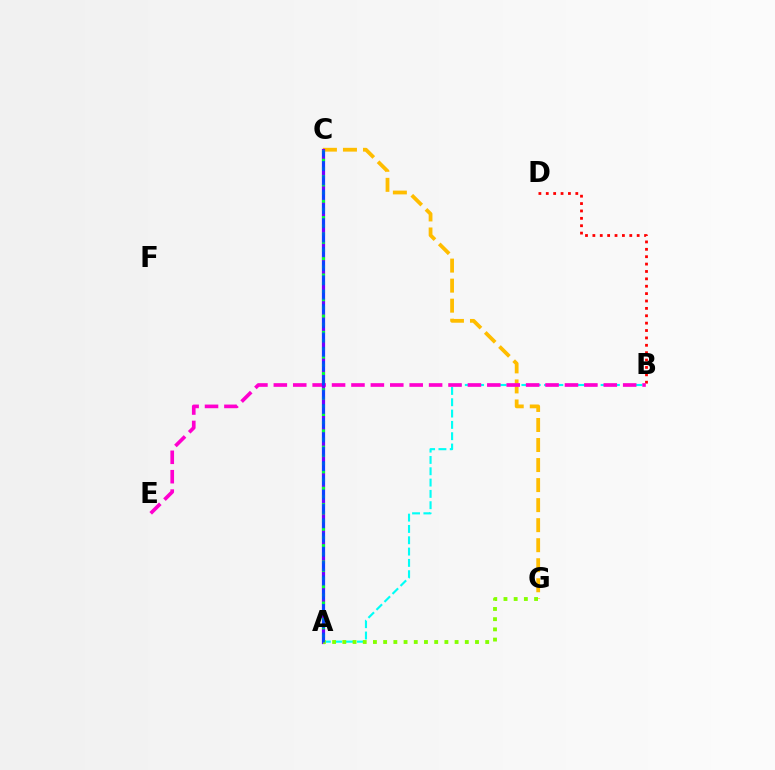{('C', 'G'): [{'color': '#ffbd00', 'line_style': 'dashed', 'thickness': 2.72}], ('A', 'B'): [{'color': '#00fff6', 'line_style': 'dashed', 'thickness': 1.54}], ('B', 'D'): [{'color': '#ff0000', 'line_style': 'dotted', 'thickness': 2.01}], ('B', 'E'): [{'color': '#ff00cf', 'line_style': 'dashed', 'thickness': 2.64}], ('A', 'C'): [{'color': '#7200ff', 'line_style': 'solid', 'thickness': 2.31}, {'color': '#00ff39', 'line_style': 'dotted', 'thickness': 2.23}, {'color': '#004bff', 'line_style': 'dashed', 'thickness': 1.94}], ('A', 'G'): [{'color': '#84ff00', 'line_style': 'dotted', 'thickness': 2.77}]}